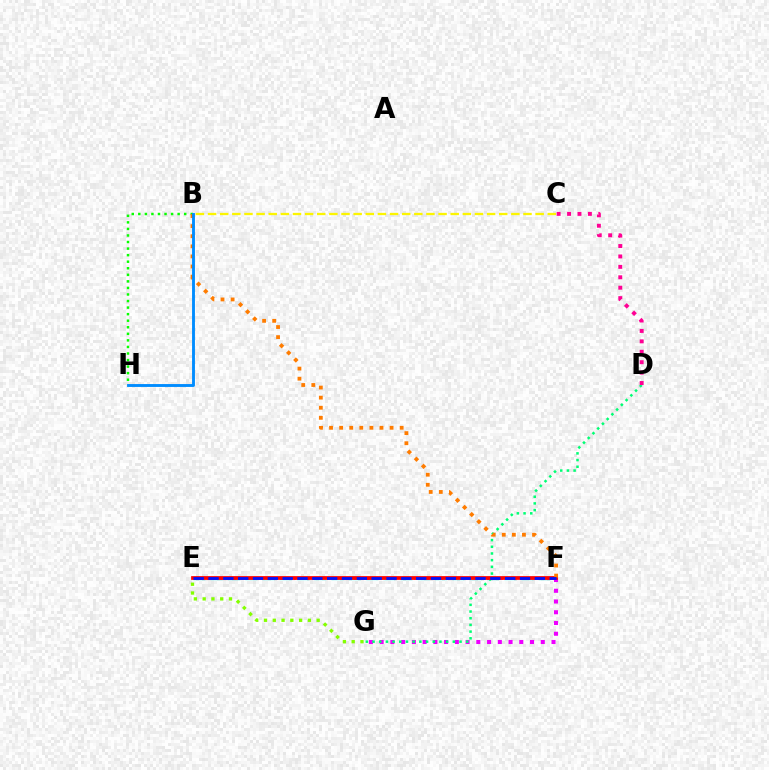{('E', 'F'): [{'color': '#00fff6', 'line_style': 'dashed', 'thickness': 2.35}, {'color': '#7200ff', 'line_style': 'dotted', 'thickness': 1.81}, {'color': '#ff0000', 'line_style': 'solid', 'thickness': 2.69}, {'color': '#0010ff', 'line_style': 'dashed', 'thickness': 2.02}], ('F', 'G'): [{'color': '#ee00ff', 'line_style': 'dotted', 'thickness': 2.92}], ('D', 'G'): [{'color': '#00ff74', 'line_style': 'dotted', 'thickness': 1.82}], ('E', 'G'): [{'color': '#84ff00', 'line_style': 'dotted', 'thickness': 2.38}], ('B', 'C'): [{'color': '#fcf500', 'line_style': 'dashed', 'thickness': 1.65}], ('C', 'D'): [{'color': '#ff0094', 'line_style': 'dotted', 'thickness': 2.83}], ('B', 'H'): [{'color': '#08ff00', 'line_style': 'dotted', 'thickness': 1.78}, {'color': '#008cff', 'line_style': 'solid', 'thickness': 2.07}], ('B', 'F'): [{'color': '#ff7c00', 'line_style': 'dotted', 'thickness': 2.74}]}